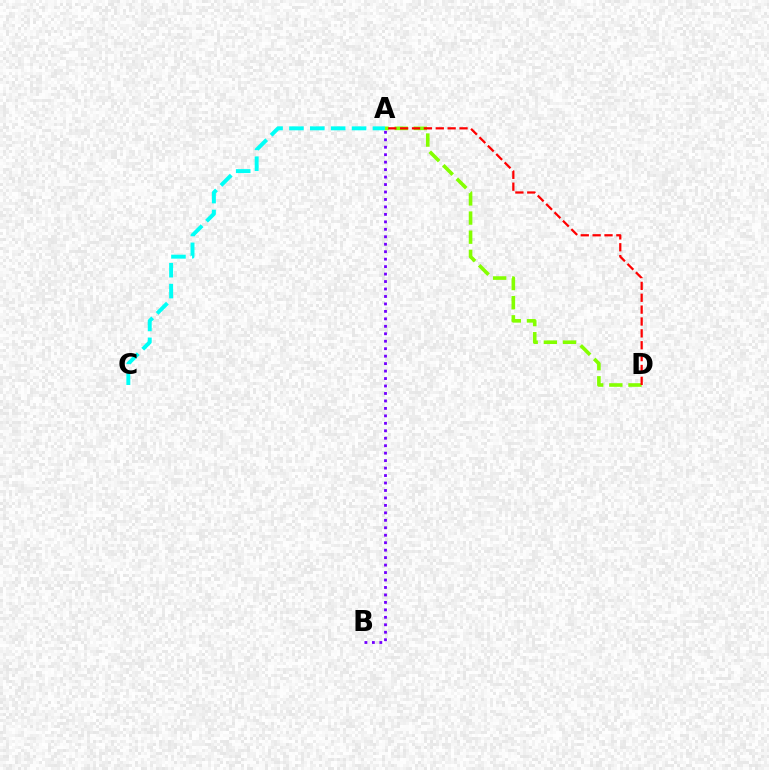{('A', 'B'): [{'color': '#7200ff', 'line_style': 'dotted', 'thickness': 2.03}], ('A', 'C'): [{'color': '#00fff6', 'line_style': 'dashed', 'thickness': 2.84}], ('A', 'D'): [{'color': '#84ff00', 'line_style': 'dashed', 'thickness': 2.6}, {'color': '#ff0000', 'line_style': 'dashed', 'thickness': 1.61}]}